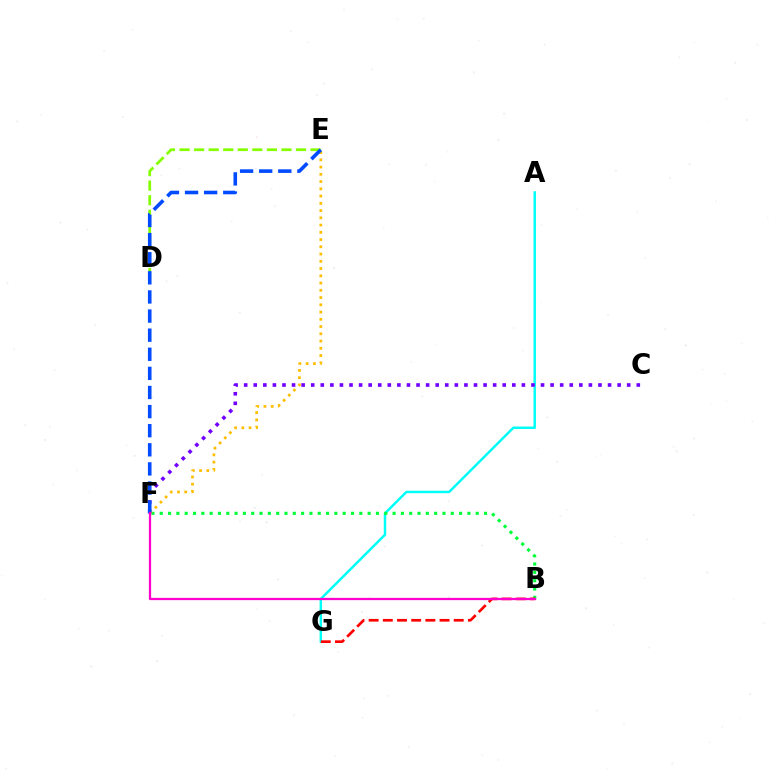{('A', 'G'): [{'color': '#00fff6', 'line_style': 'solid', 'thickness': 1.78}], ('D', 'E'): [{'color': '#84ff00', 'line_style': 'dashed', 'thickness': 1.98}], ('C', 'F'): [{'color': '#7200ff', 'line_style': 'dotted', 'thickness': 2.6}], ('B', 'F'): [{'color': '#00ff39', 'line_style': 'dotted', 'thickness': 2.26}, {'color': '#ff00cf', 'line_style': 'solid', 'thickness': 1.62}], ('E', 'F'): [{'color': '#ffbd00', 'line_style': 'dotted', 'thickness': 1.97}, {'color': '#004bff', 'line_style': 'dashed', 'thickness': 2.6}], ('B', 'G'): [{'color': '#ff0000', 'line_style': 'dashed', 'thickness': 1.93}]}